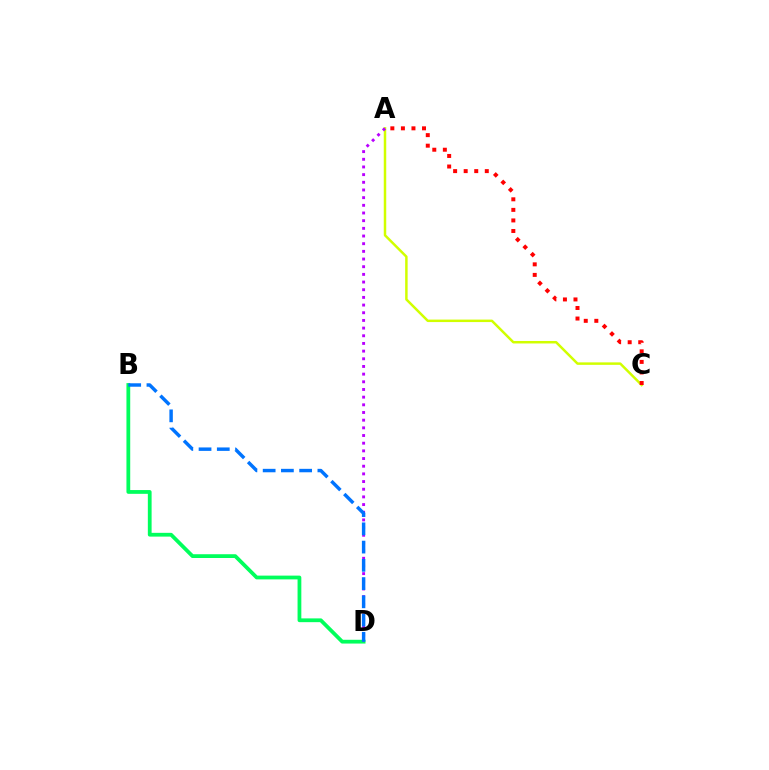{('A', 'C'): [{'color': '#d1ff00', 'line_style': 'solid', 'thickness': 1.79}, {'color': '#ff0000', 'line_style': 'dotted', 'thickness': 2.87}], ('B', 'D'): [{'color': '#00ff5c', 'line_style': 'solid', 'thickness': 2.72}, {'color': '#0074ff', 'line_style': 'dashed', 'thickness': 2.48}], ('A', 'D'): [{'color': '#b900ff', 'line_style': 'dotted', 'thickness': 2.08}]}